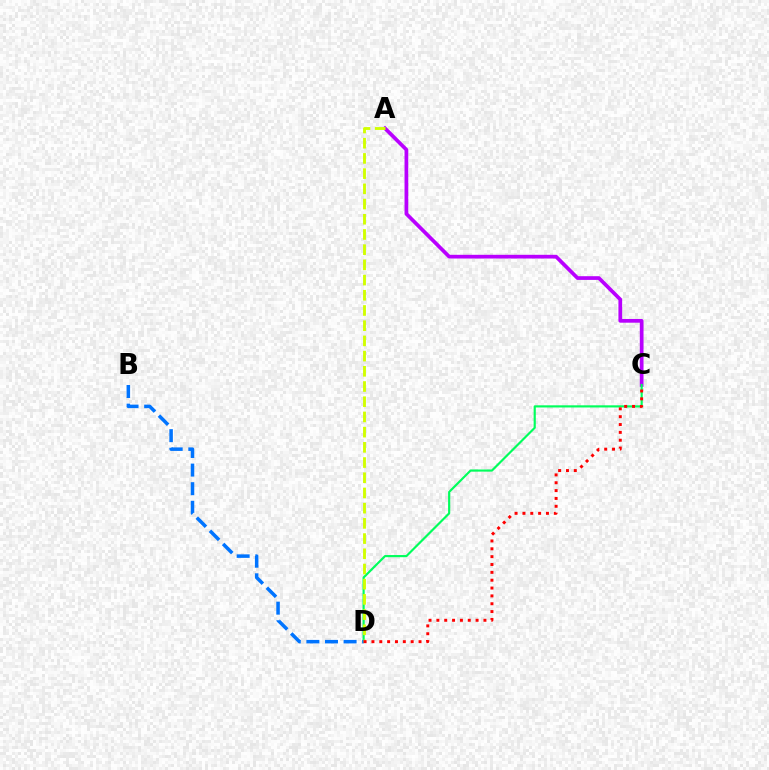{('A', 'C'): [{'color': '#b900ff', 'line_style': 'solid', 'thickness': 2.67}], ('C', 'D'): [{'color': '#00ff5c', 'line_style': 'solid', 'thickness': 1.56}, {'color': '#ff0000', 'line_style': 'dotted', 'thickness': 2.13}], ('A', 'D'): [{'color': '#d1ff00', 'line_style': 'dashed', 'thickness': 2.07}], ('B', 'D'): [{'color': '#0074ff', 'line_style': 'dashed', 'thickness': 2.53}]}